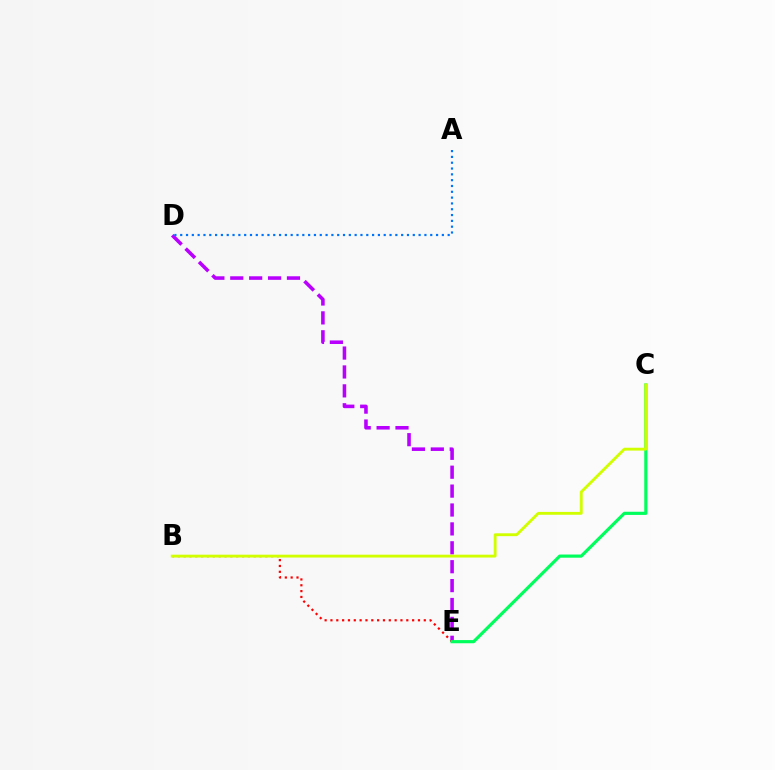{('D', 'E'): [{'color': '#b900ff', 'line_style': 'dashed', 'thickness': 2.57}], ('B', 'E'): [{'color': '#ff0000', 'line_style': 'dotted', 'thickness': 1.58}], ('A', 'D'): [{'color': '#0074ff', 'line_style': 'dotted', 'thickness': 1.58}], ('C', 'E'): [{'color': '#00ff5c', 'line_style': 'solid', 'thickness': 2.28}], ('B', 'C'): [{'color': '#d1ff00', 'line_style': 'solid', 'thickness': 2.06}]}